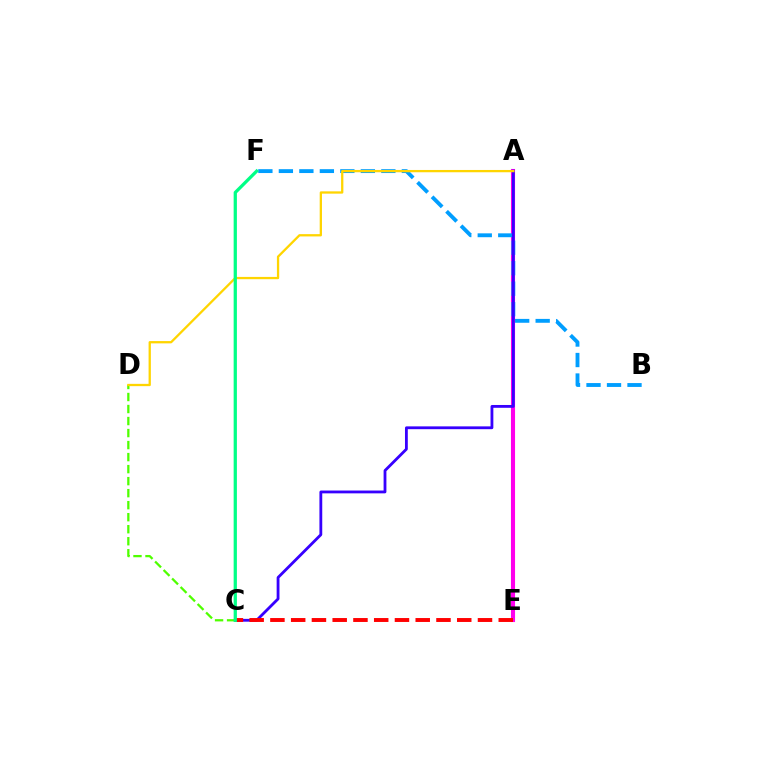{('A', 'E'): [{'color': '#ff00ed', 'line_style': 'solid', 'thickness': 2.95}], ('B', 'F'): [{'color': '#009eff', 'line_style': 'dashed', 'thickness': 2.78}], ('A', 'C'): [{'color': '#3700ff', 'line_style': 'solid', 'thickness': 2.03}], ('C', 'D'): [{'color': '#4fff00', 'line_style': 'dashed', 'thickness': 1.63}], ('A', 'D'): [{'color': '#ffd500', 'line_style': 'solid', 'thickness': 1.65}], ('C', 'E'): [{'color': '#ff0000', 'line_style': 'dashed', 'thickness': 2.82}], ('C', 'F'): [{'color': '#00ff86', 'line_style': 'solid', 'thickness': 2.34}]}